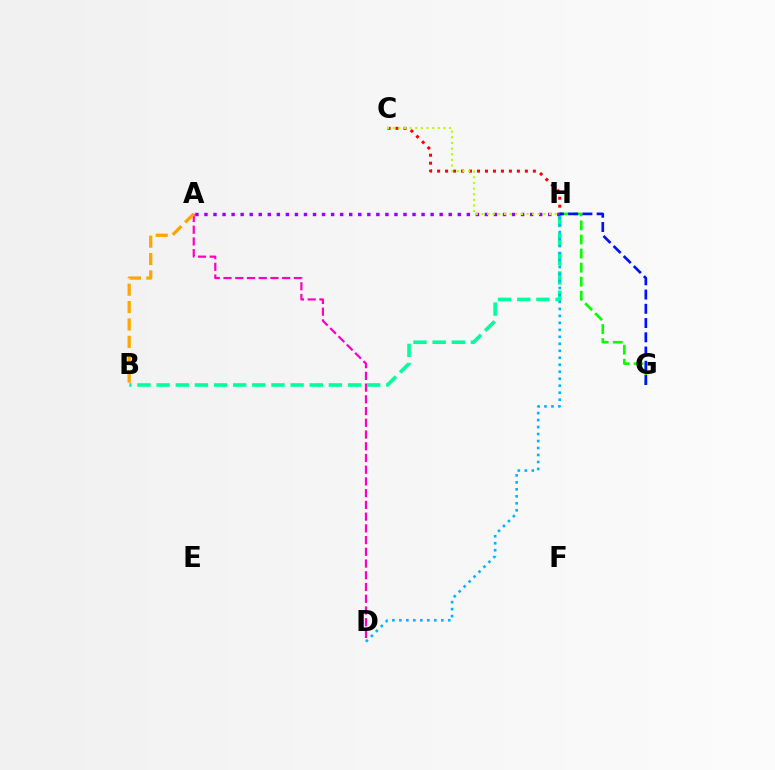{('C', 'H'): [{'color': '#ff0000', 'line_style': 'dotted', 'thickness': 2.17}, {'color': '#b3ff00', 'line_style': 'dotted', 'thickness': 1.53}], ('A', 'D'): [{'color': '#ff00bd', 'line_style': 'dashed', 'thickness': 1.59}], ('B', 'H'): [{'color': '#00ff9d', 'line_style': 'dashed', 'thickness': 2.6}], ('G', 'H'): [{'color': '#08ff00', 'line_style': 'dashed', 'thickness': 1.91}, {'color': '#0010ff', 'line_style': 'dashed', 'thickness': 1.94}], ('A', 'H'): [{'color': '#9b00ff', 'line_style': 'dotted', 'thickness': 2.46}], ('D', 'H'): [{'color': '#00b5ff', 'line_style': 'dotted', 'thickness': 1.9}], ('A', 'B'): [{'color': '#ffa500', 'line_style': 'dashed', 'thickness': 2.36}]}